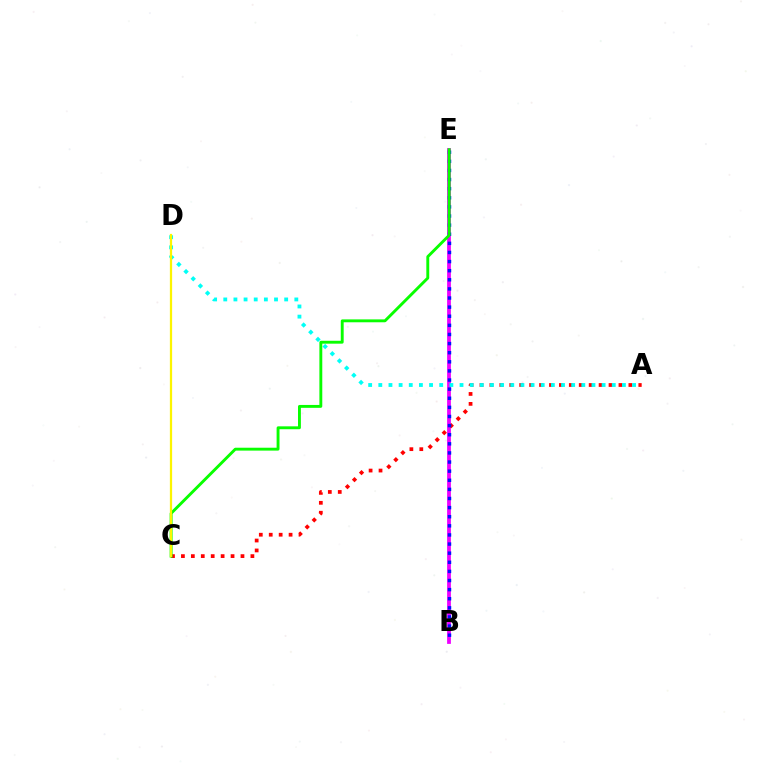{('B', 'E'): [{'color': '#ee00ff', 'line_style': 'solid', 'thickness': 2.72}, {'color': '#0010ff', 'line_style': 'dotted', 'thickness': 2.48}], ('A', 'C'): [{'color': '#ff0000', 'line_style': 'dotted', 'thickness': 2.7}], ('A', 'D'): [{'color': '#00fff6', 'line_style': 'dotted', 'thickness': 2.76}], ('C', 'E'): [{'color': '#08ff00', 'line_style': 'solid', 'thickness': 2.08}], ('C', 'D'): [{'color': '#fcf500', 'line_style': 'solid', 'thickness': 1.61}]}